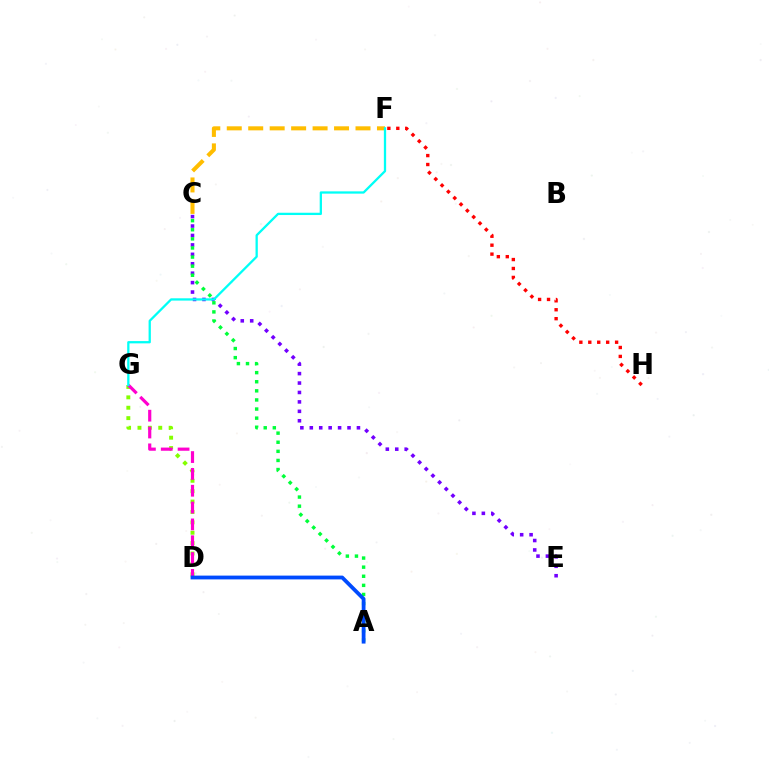{('C', 'E'): [{'color': '#7200ff', 'line_style': 'dotted', 'thickness': 2.56}], ('D', 'G'): [{'color': '#84ff00', 'line_style': 'dotted', 'thickness': 2.82}, {'color': '#ff00cf', 'line_style': 'dashed', 'thickness': 2.29}], ('F', 'H'): [{'color': '#ff0000', 'line_style': 'dotted', 'thickness': 2.43}], ('A', 'C'): [{'color': '#00ff39', 'line_style': 'dotted', 'thickness': 2.47}], ('C', 'F'): [{'color': '#ffbd00', 'line_style': 'dashed', 'thickness': 2.92}], ('A', 'D'): [{'color': '#004bff', 'line_style': 'solid', 'thickness': 2.73}], ('F', 'G'): [{'color': '#00fff6', 'line_style': 'solid', 'thickness': 1.64}]}